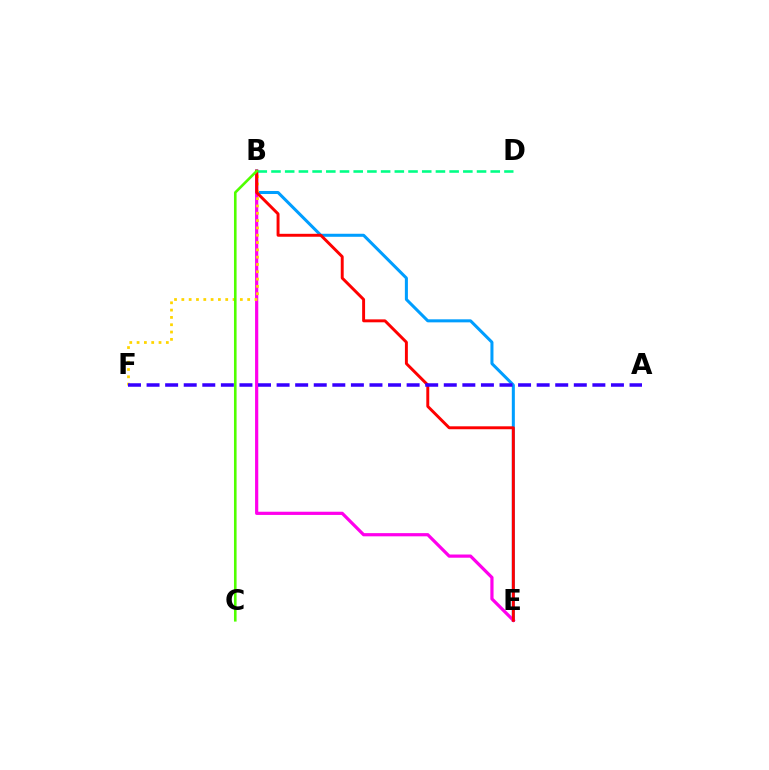{('B', 'E'): [{'color': '#009eff', 'line_style': 'solid', 'thickness': 2.18}, {'color': '#ff00ed', 'line_style': 'solid', 'thickness': 2.31}, {'color': '#ff0000', 'line_style': 'solid', 'thickness': 2.11}], ('B', 'F'): [{'color': '#ffd500', 'line_style': 'dotted', 'thickness': 1.99}], ('B', 'D'): [{'color': '#00ff86', 'line_style': 'dashed', 'thickness': 1.86}], ('B', 'C'): [{'color': '#4fff00', 'line_style': 'solid', 'thickness': 1.88}], ('A', 'F'): [{'color': '#3700ff', 'line_style': 'dashed', 'thickness': 2.52}]}